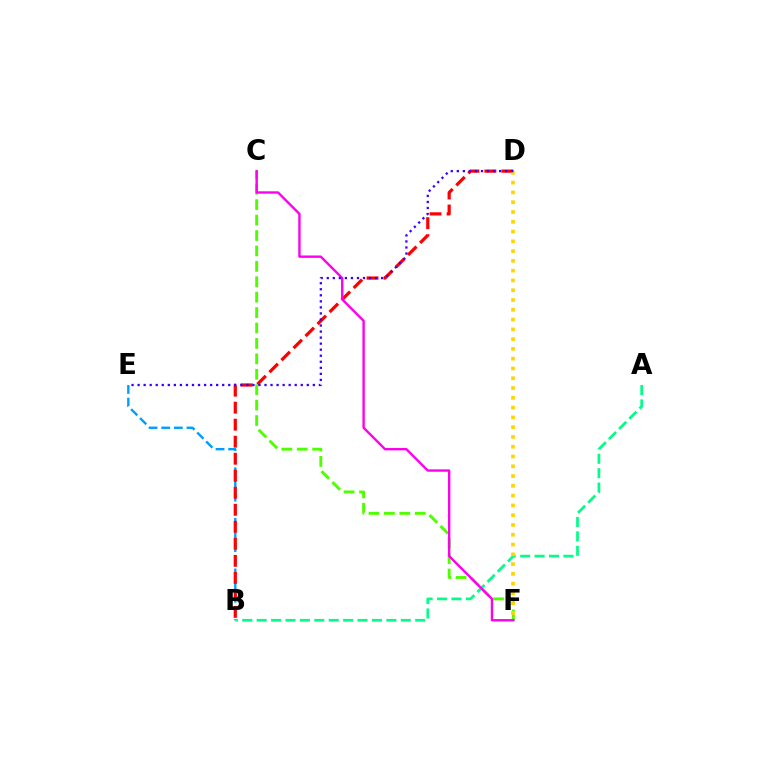{('B', 'E'): [{'color': '#009eff', 'line_style': 'dashed', 'thickness': 1.72}], ('B', 'D'): [{'color': '#ff0000', 'line_style': 'dashed', 'thickness': 2.31}], ('A', 'B'): [{'color': '#00ff86', 'line_style': 'dashed', 'thickness': 1.96}], ('C', 'F'): [{'color': '#4fff00', 'line_style': 'dashed', 'thickness': 2.09}, {'color': '#ff00ed', 'line_style': 'solid', 'thickness': 1.72}], ('D', 'F'): [{'color': '#ffd500', 'line_style': 'dotted', 'thickness': 2.66}], ('D', 'E'): [{'color': '#3700ff', 'line_style': 'dotted', 'thickness': 1.64}]}